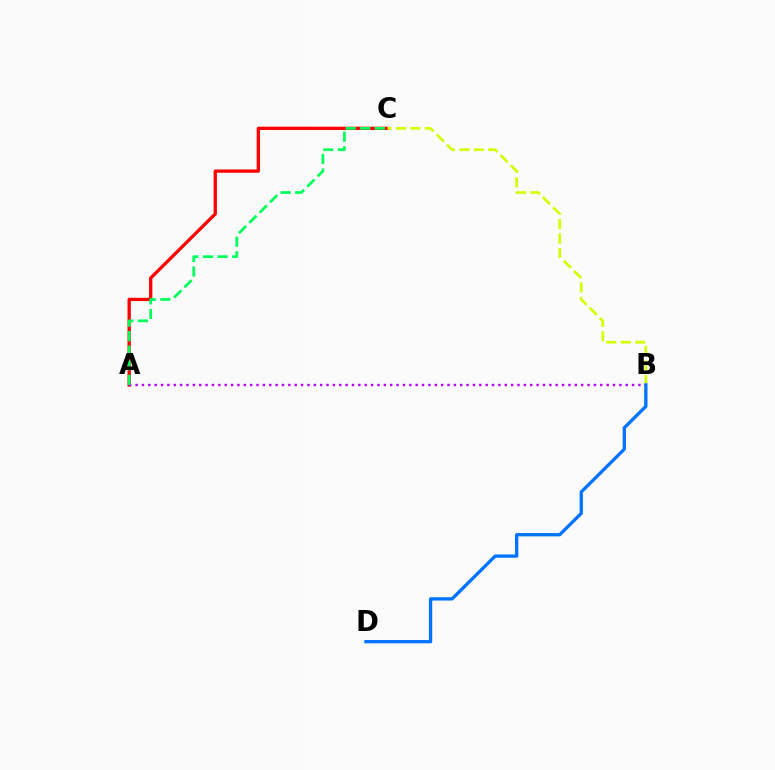{('A', 'C'): [{'color': '#ff0000', 'line_style': 'solid', 'thickness': 2.37}, {'color': '#00ff5c', 'line_style': 'dashed', 'thickness': 1.98}], ('B', 'C'): [{'color': '#d1ff00', 'line_style': 'dashed', 'thickness': 1.96}], ('A', 'B'): [{'color': '#b900ff', 'line_style': 'dotted', 'thickness': 1.73}], ('B', 'D'): [{'color': '#0074ff', 'line_style': 'solid', 'thickness': 2.38}]}